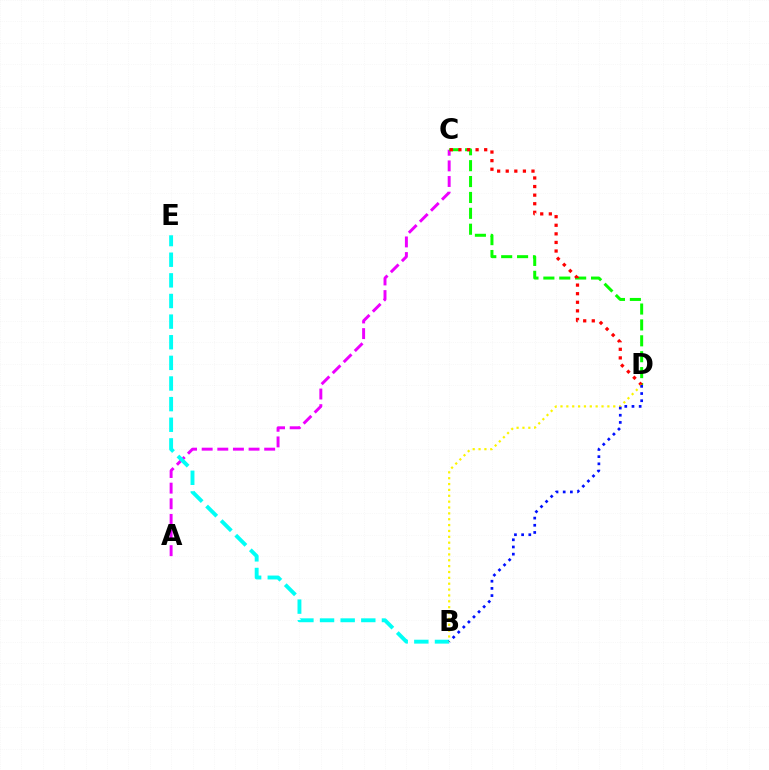{('A', 'C'): [{'color': '#ee00ff', 'line_style': 'dashed', 'thickness': 2.12}], ('B', 'E'): [{'color': '#00fff6', 'line_style': 'dashed', 'thickness': 2.8}], ('C', 'D'): [{'color': '#08ff00', 'line_style': 'dashed', 'thickness': 2.16}, {'color': '#ff0000', 'line_style': 'dotted', 'thickness': 2.33}], ('B', 'D'): [{'color': '#fcf500', 'line_style': 'dotted', 'thickness': 1.59}, {'color': '#0010ff', 'line_style': 'dotted', 'thickness': 1.95}]}